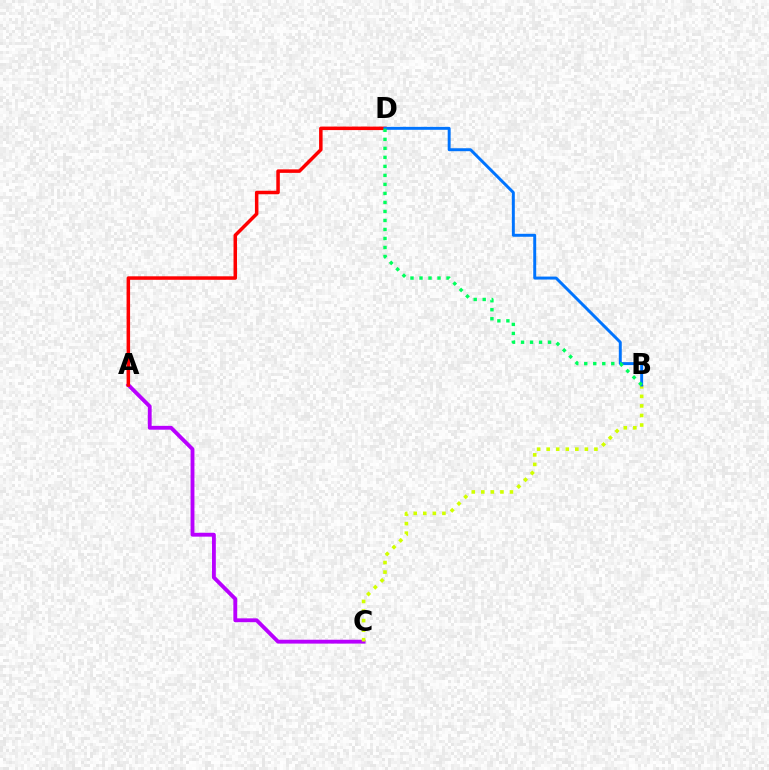{('A', 'C'): [{'color': '#b900ff', 'line_style': 'solid', 'thickness': 2.78}], ('B', 'C'): [{'color': '#d1ff00', 'line_style': 'dotted', 'thickness': 2.6}], ('A', 'D'): [{'color': '#ff0000', 'line_style': 'solid', 'thickness': 2.52}], ('B', 'D'): [{'color': '#0074ff', 'line_style': 'solid', 'thickness': 2.13}, {'color': '#00ff5c', 'line_style': 'dotted', 'thickness': 2.45}]}